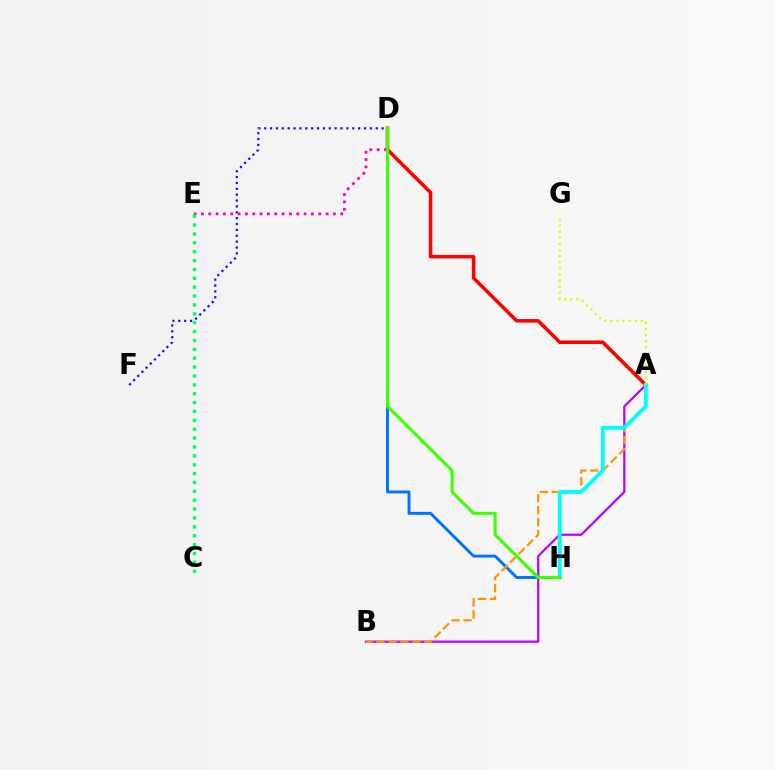{('D', 'H'): [{'color': '#0074ff', 'line_style': 'solid', 'thickness': 2.12}, {'color': '#3dff00', 'line_style': 'solid', 'thickness': 2.21}], ('A', 'B'): [{'color': '#b900ff', 'line_style': 'solid', 'thickness': 1.6}, {'color': '#ff9400', 'line_style': 'dashed', 'thickness': 1.63}], ('D', 'E'): [{'color': '#ff00ac', 'line_style': 'dotted', 'thickness': 1.99}], ('C', 'E'): [{'color': '#00ff5c', 'line_style': 'dotted', 'thickness': 2.41}], ('A', 'D'): [{'color': '#ff0000', 'line_style': 'solid', 'thickness': 2.54}], ('A', 'H'): [{'color': '#00fff6', 'line_style': 'solid', 'thickness': 2.82}], ('D', 'F'): [{'color': '#2500ff', 'line_style': 'dotted', 'thickness': 1.6}], ('A', 'G'): [{'color': '#d1ff00', 'line_style': 'dotted', 'thickness': 1.66}]}